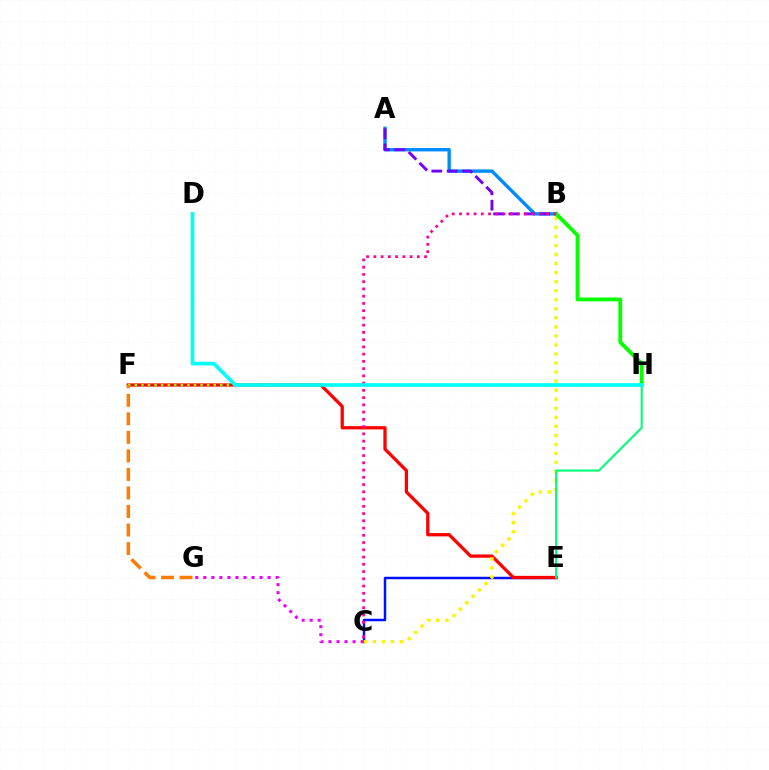{('C', 'E'): [{'color': '#0010ff', 'line_style': 'solid', 'thickness': 1.79}], ('E', 'F'): [{'color': '#ff0000', 'line_style': 'solid', 'thickness': 2.35}], ('B', 'C'): [{'color': '#fcf500', 'line_style': 'dotted', 'thickness': 2.46}, {'color': '#ff0094', 'line_style': 'dotted', 'thickness': 1.97}], ('A', 'B'): [{'color': '#008cff', 'line_style': 'solid', 'thickness': 2.44}, {'color': '#7200ff', 'line_style': 'dashed', 'thickness': 2.08}], ('B', 'H'): [{'color': '#08ff00', 'line_style': 'solid', 'thickness': 2.77}], ('E', 'H'): [{'color': '#00ff74', 'line_style': 'solid', 'thickness': 1.51}], ('F', 'H'): [{'color': '#84ff00', 'line_style': 'dotted', 'thickness': 1.79}], ('C', 'G'): [{'color': '#ee00ff', 'line_style': 'dotted', 'thickness': 2.18}], ('D', 'H'): [{'color': '#00fff6', 'line_style': 'solid', 'thickness': 2.65}], ('F', 'G'): [{'color': '#ff7c00', 'line_style': 'dashed', 'thickness': 2.52}]}